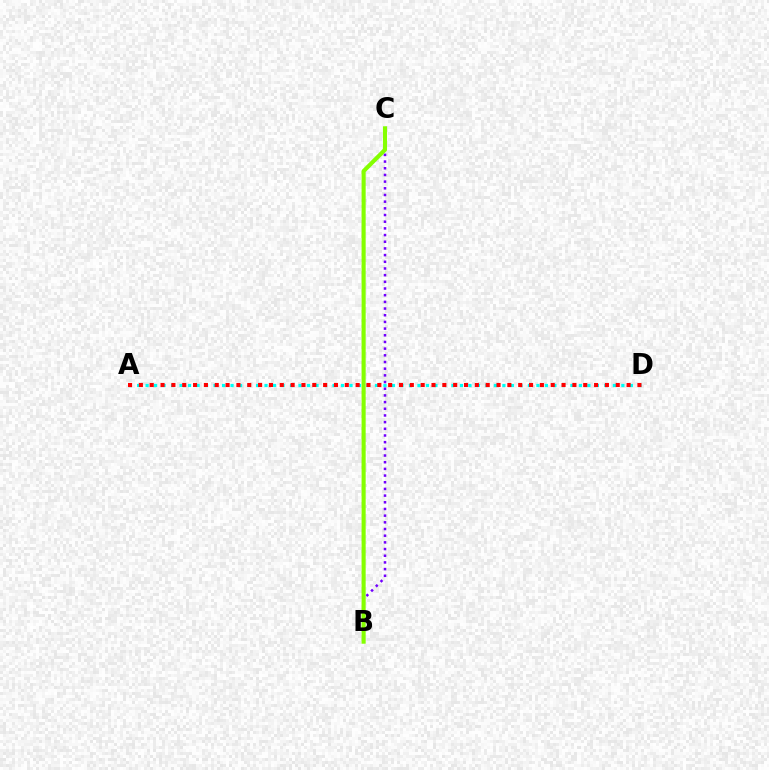{('A', 'D'): [{'color': '#00fff6', 'line_style': 'dotted', 'thickness': 2.31}, {'color': '#ff0000', 'line_style': 'dotted', 'thickness': 2.94}], ('B', 'C'): [{'color': '#7200ff', 'line_style': 'dotted', 'thickness': 1.82}, {'color': '#84ff00', 'line_style': 'solid', 'thickness': 2.96}]}